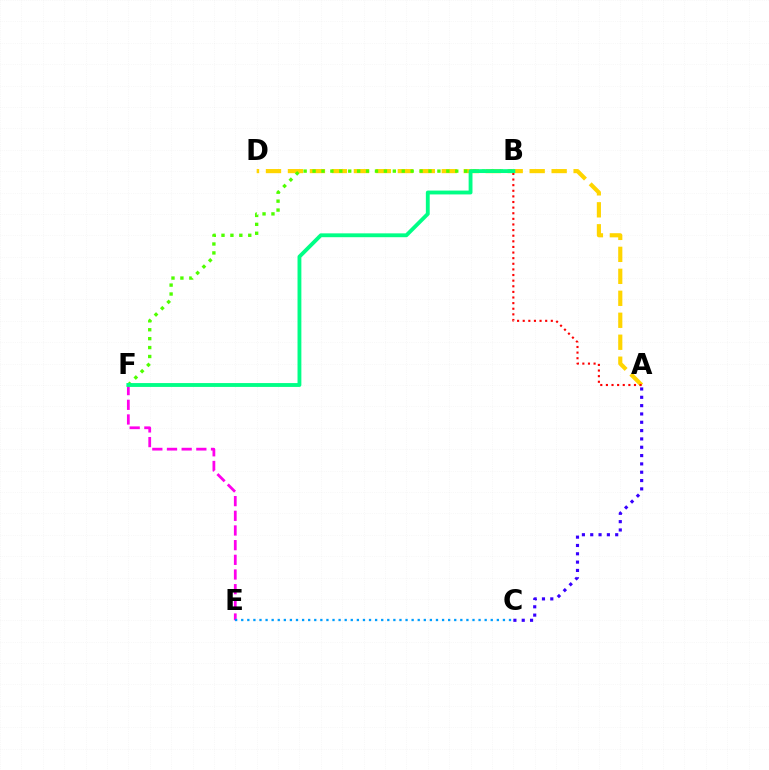{('E', 'F'): [{'color': '#ff00ed', 'line_style': 'dashed', 'thickness': 1.99}], ('A', 'C'): [{'color': '#3700ff', 'line_style': 'dotted', 'thickness': 2.26}], ('A', 'D'): [{'color': '#ffd500', 'line_style': 'dashed', 'thickness': 2.99}], ('C', 'E'): [{'color': '#009eff', 'line_style': 'dotted', 'thickness': 1.65}], ('B', 'F'): [{'color': '#4fff00', 'line_style': 'dotted', 'thickness': 2.42}, {'color': '#00ff86', 'line_style': 'solid', 'thickness': 2.77}], ('A', 'B'): [{'color': '#ff0000', 'line_style': 'dotted', 'thickness': 1.53}]}